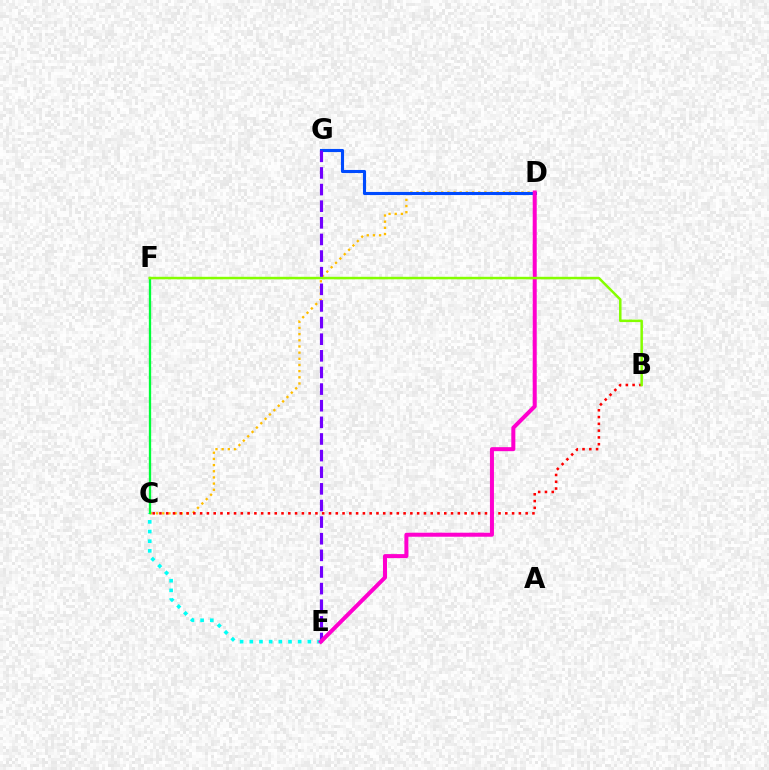{('C', 'E'): [{'color': '#00fff6', 'line_style': 'dotted', 'thickness': 2.63}], ('C', 'D'): [{'color': '#ffbd00', 'line_style': 'dotted', 'thickness': 1.68}], ('B', 'C'): [{'color': '#ff0000', 'line_style': 'dotted', 'thickness': 1.84}], ('D', 'G'): [{'color': '#004bff', 'line_style': 'solid', 'thickness': 2.23}], ('E', 'G'): [{'color': '#7200ff', 'line_style': 'dashed', 'thickness': 2.26}], ('D', 'E'): [{'color': '#ff00cf', 'line_style': 'solid', 'thickness': 2.89}], ('C', 'F'): [{'color': '#00ff39', 'line_style': 'solid', 'thickness': 1.66}], ('B', 'F'): [{'color': '#84ff00', 'line_style': 'solid', 'thickness': 1.8}]}